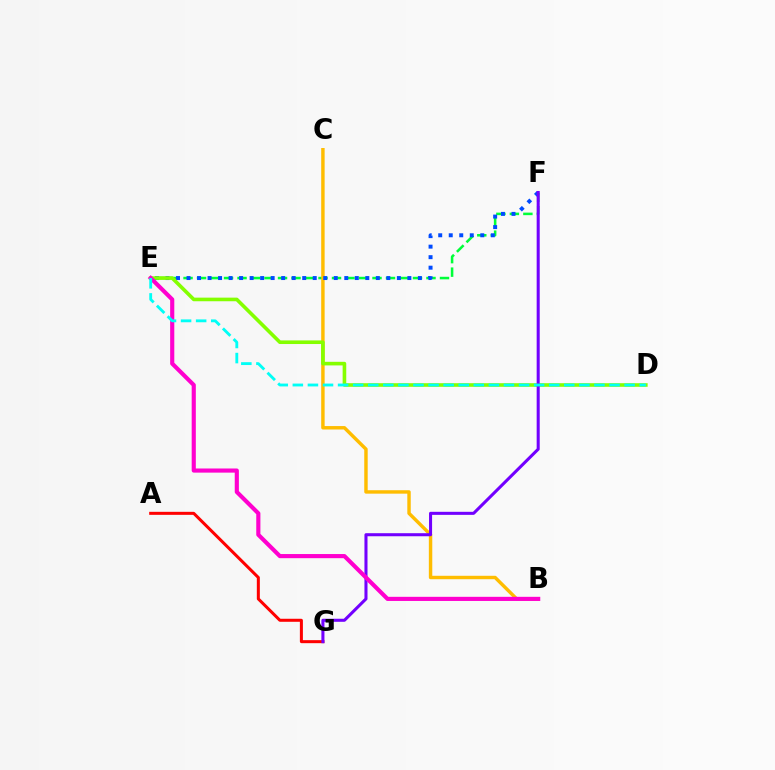{('E', 'F'): [{'color': '#00ff39', 'line_style': 'dashed', 'thickness': 1.83}, {'color': '#004bff', 'line_style': 'dotted', 'thickness': 2.86}], ('B', 'C'): [{'color': '#ffbd00', 'line_style': 'solid', 'thickness': 2.47}], ('D', 'E'): [{'color': '#84ff00', 'line_style': 'solid', 'thickness': 2.6}, {'color': '#00fff6', 'line_style': 'dashed', 'thickness': 2.05}], ('A', 'G'): [{'color': '#ff0000', 'line_style': 'solid', 'thickness': 2.17}], ('F', 'G'): [{'color': '#7200ff', 'line_style': 'solid', 'thickness': 2.2}], ('B', 'E'): [{'color': '#ff00cf', 'line_style': 'solid', 'thickness': 2.98}]}